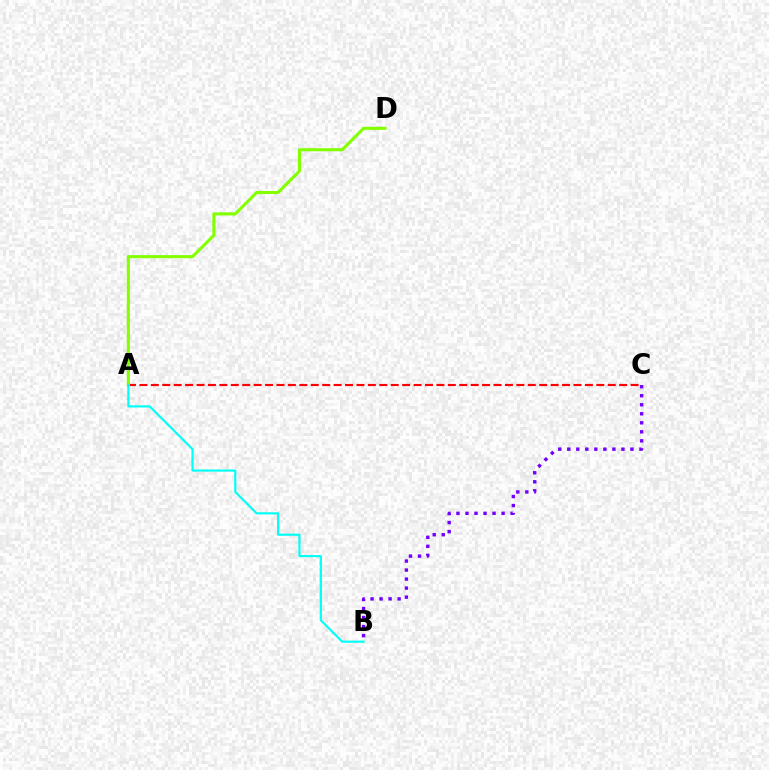{('A', 'C'): [{'color': '#ff0000', 'line_style': 'dashed', 'thickness': 1.55}], ('A', 'D'): [{'color': '#84ff00', 'line_style': 'solid', 'thickness': 2.23}], ('A', 'B'): [{'color': '#00fff6', 'line_style': 'solid', 'thickness': 1.55}], ('B', 'C'): [{'color': '#7200ff', 'line_style': 'dotted', 'thickness': 2.45}]}